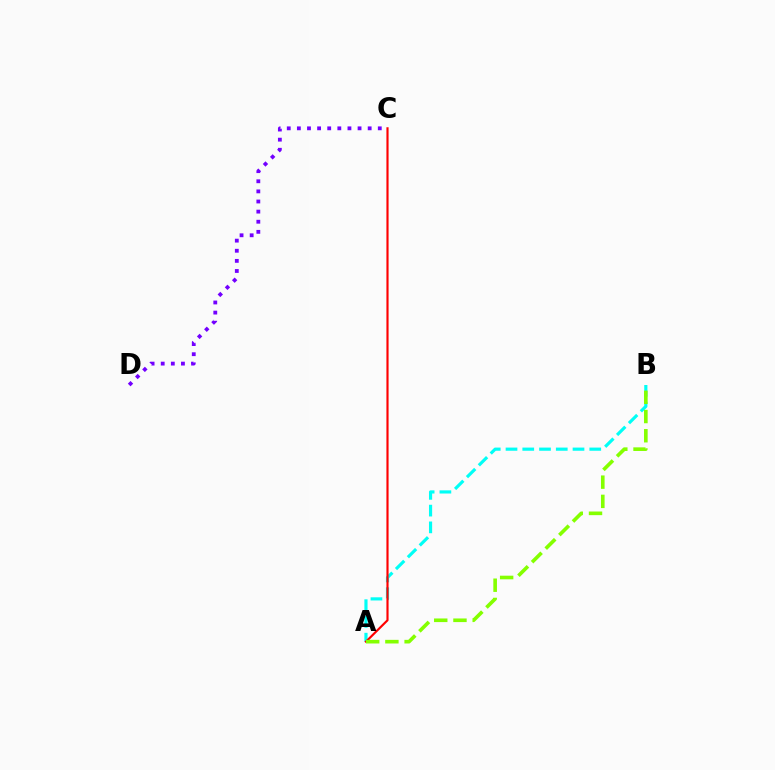{('A', 'B'): [{'color': '#00fff6', 'line_style': 'dashed', 'thickness': 2.28}, {'color': '#84ff00', 'line_style': 'dashed', 'thickness': 2.61}], ('A', 'C'): [{'color': '#ff0000', 'line_style': 'solid', 'thickness': 1.55}], ('C', 'D'): [{'color': '#7200ff', 'line_style': 'dotted', 'thickness': 2.75}]}